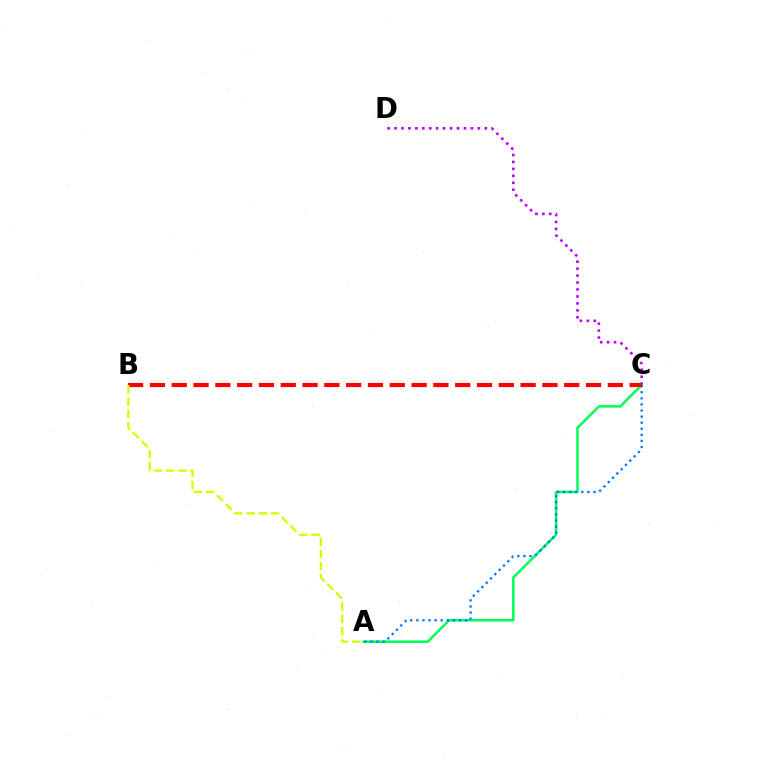{('C', 'D'): [{'color': '#b900ff', 'line_style': 'dotted', 'thickness': 1.89}], ('A', 'C'): [{'color': '#00ff5c', 'line_style': 'solid', 'thickness': 1.84}, {'color': '#0074ff', 'line_style': 'dotted', 'thickness': 1.65}], ('B', 'C'): [{'color': '#ff0000', 'line_style': 'dashed', 'thickness': 2.96}], ('A', 'B'): [{'color': '#d1ff00', 'line_style': 'dashed', 'thickness': 1.67}]}